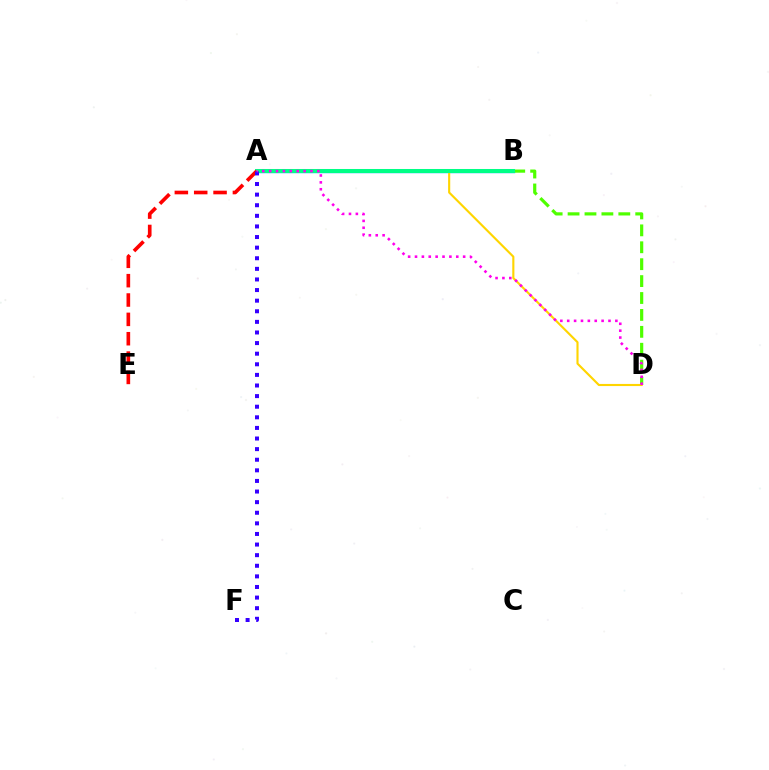{('A', 'B'): [{'color': '#009eff', 'line_style': 'solid', 'thickness': 2.44}, {'color': '#00ff86', 'line_style': 'solid', 'thickness': 2.9}], ('B', 'D'): [{'color': '#4fff00', 'line_style': 'dashed', 'thickness': 2.3}], ('A', 'D'): [{'color': '#ffd500', 'line_style': 'solid', 'thickness': 1.53}, {'color': '#ff00ed', 'line_style': 'dotted', 'thickness': 1.87}], ('A', 'E'): [{'color': '#ff0000', 'line_style': 'dashed', 'thickness': 2.63}], ('A', 'F'): [{'color': '#3700ff', 'line_style': 'dotted', 'thickness': 2.88}]}